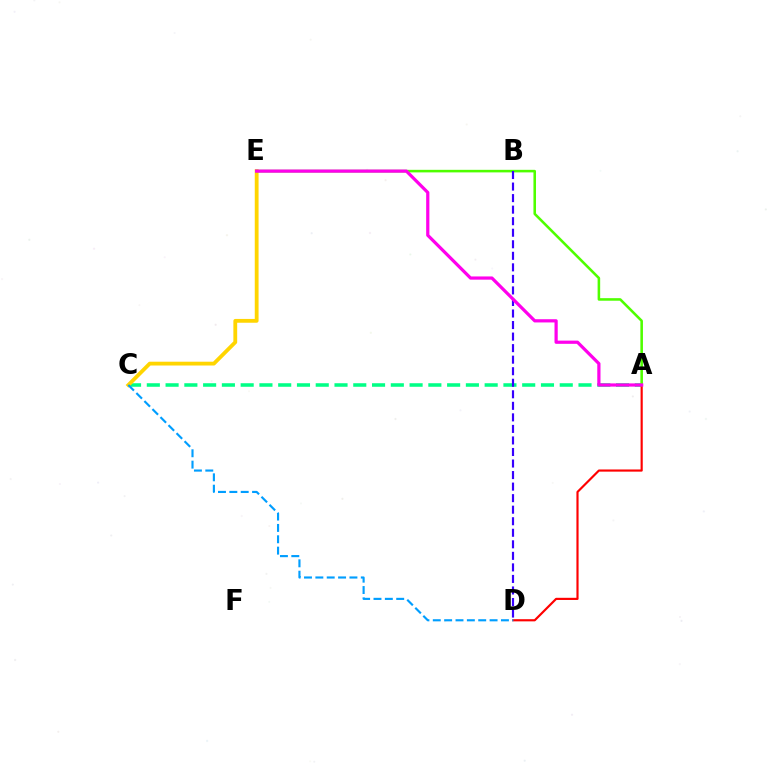{('A', 'C'): [{'color': '#00ff86', 'line_style': 'dashed', 'thickness': 2.55}], ('C', 'E'): [{'color': '#ffd500', 'line_style': 'solid', 'thickness': 2.74}], ('A', 'D'): [{'color': '#ff0000', 'line_style': 'solid', 'thickness': 1.56}], ('A', 'E'): [{'color': '#4fff00', 'line_style': 'solid', 'thickness': 1.85}, {'color': '#ff00ed', 'line_style': 'solid', 'thickness': 2.32}], ('B', 'D'): [{'color': '#3700ff', 'line_style': 'dashed', 'thickness': 1.57}], ('C', 'D'): [{'color': '#009eff', 'line_style': 'dashed', 'thickness': 1.54}]}